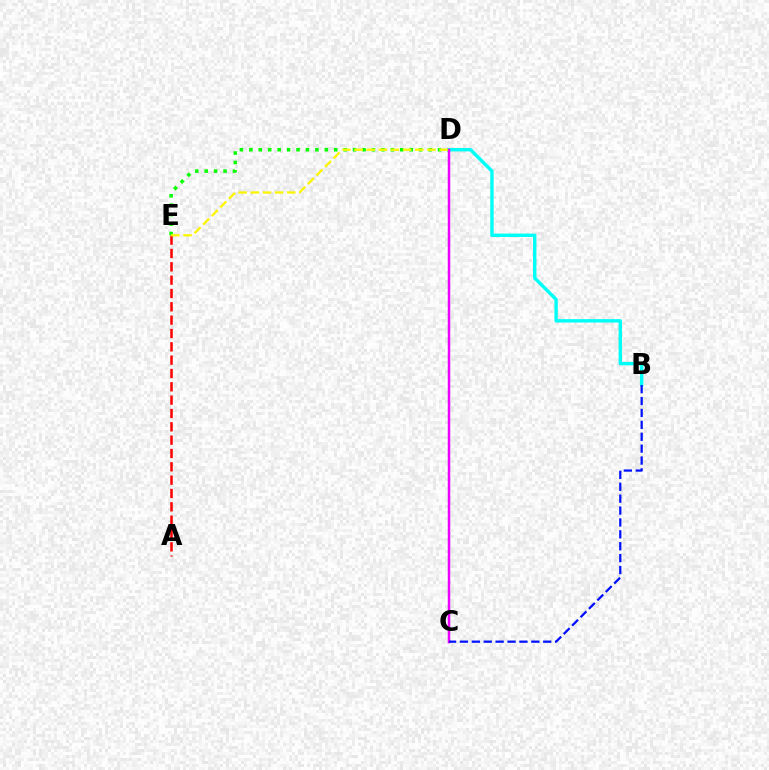{('A', 'E'): [{'color': '#ff0000', 'line_style': 'dashed', 'thickness': 1.81}], ('D', 'E'): [{'color': '#08ff00', 'line_style': 'dotted', 'thickness': 2.56}, {'color': '#fcf500', 'line_style': 'dashed', 'thickness': 1.65}], ('B', 'D'): [{'color': '#00fff6', 'line_style': 'solid', 'thickness': 2.45}], ('C', 'D'): [{'color': '#ee00ff', 'line_style': 'solid', 'thickness': 1.8}], ('B', 'C'): [{'color': '#0010ff', 'line_style': 'dashed', 'thickness': 1.62}]}